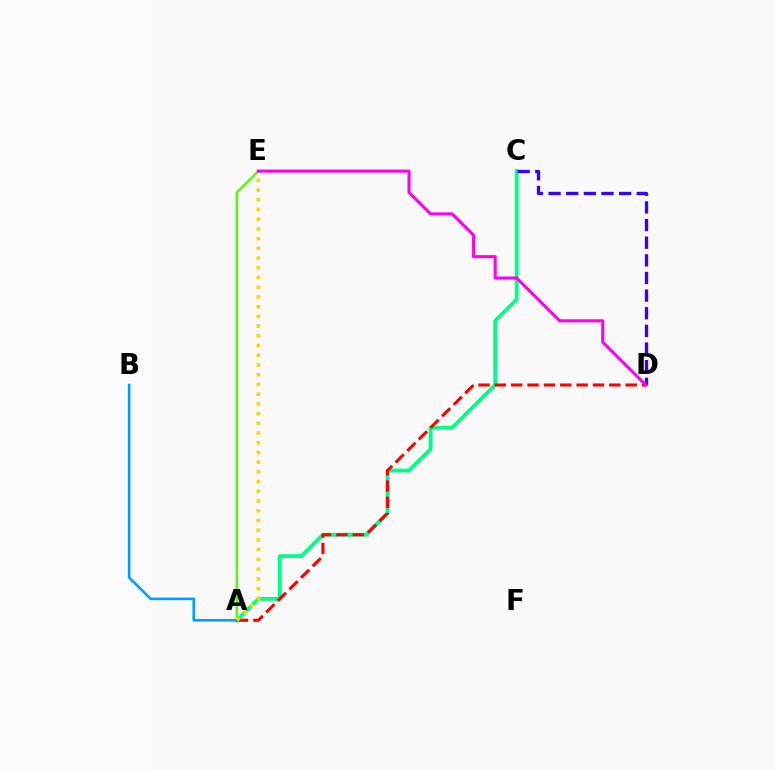{('A', 'C'): [{'color': '#00ff86', 'line_style': 'solid', 'thickness': 2.77}], ('A', 'E'): [{'color': '#4fff00', 'line_style': 'solid', 'thickness': 1.75}, {'color': '#ffd500', 'line_style': 'dotted', 'thickness': 2.64}], ('A', 'D'): [{'color': '#ff0000', 'line_style': 'dashed', 'thickness': 2.22}], ('C', 'D'): [{'color': '#3700ff', 'line_style': 'dashed', 'thickness': 2.4}], ('A', 'B'): [{'color': '#009eff', 'line_style': 'solid', 'thickness': 1.86}], ('D', 'E'): [{'color': '#ff00ed', 'line_style': 'solid', 'thickness': 2.24}]}